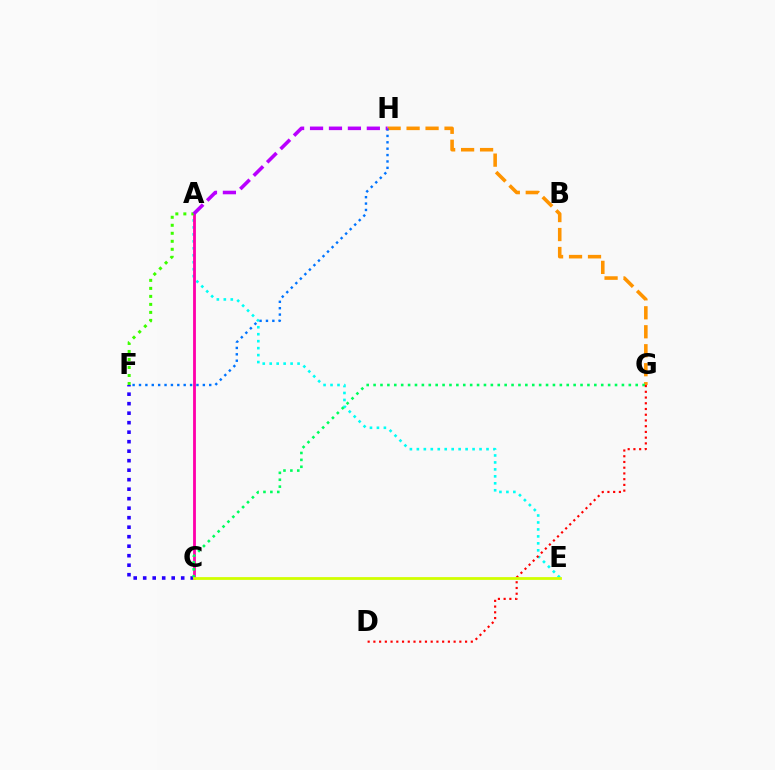{('C', 'F'): [{'color': '#2500ff', 'line_style': 'dotted', 'thickness': 2.58}], ('A', 'E'): [{'color': '#00fff6', 'line_style': 'dotted', 'thickness': 1.89}], ('G', 'H'): [{'color': '#ff9400', 'line_style': 'dashed', 'thickness': 2.58}], ('F', 'H'): [{'color': '#0074ff', 'line_style': 'dotted', 'thickness': 1.73}], ('A', 'C'): [{'color': '#ff00ac', 'line_style': 'solid', 'thickness': 2.03}], ('A', 'F'): [{'color': '#3dff00', 'line_style': 'dotted', 'thickness': 2.18}], ('C', 'G'): [{'color': '#00ff5c', 'line_style': 'dotted', 'thickness': 1.87}], ('D', 'G'): [{'color': '#ff0000', 'line_style': 'dotted', 'thickness': 1.56}], ('C', 'E'): [{'color': '#d1ff00', 'line_style': 'solid', 'thickness': 2.01}], ('A', 'H'): [{'color': '#b900ff', 'line_style': 'dashed', 'thickness': 2.57}]}